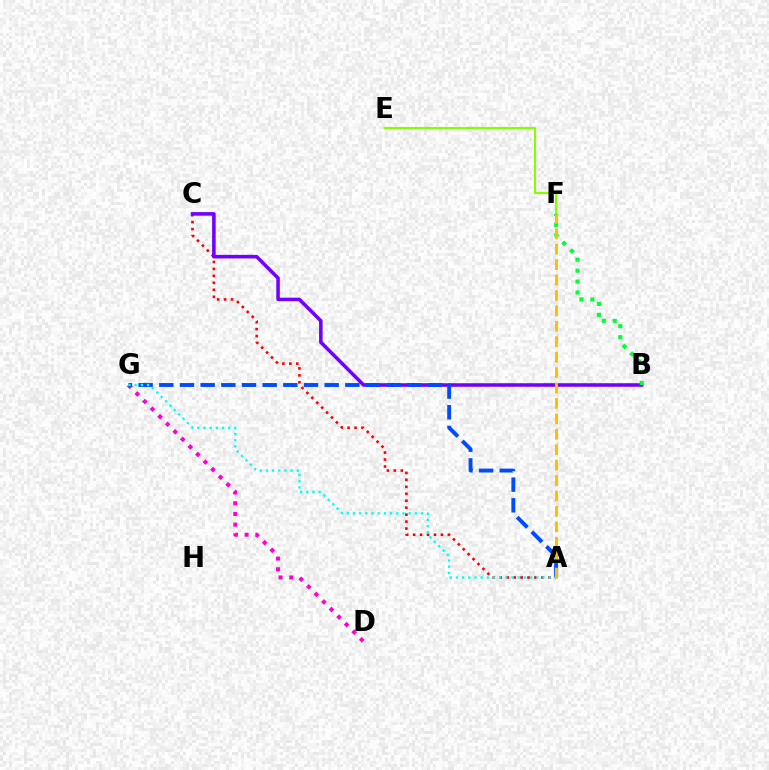{('A', 'C'): [{'color': '#ff0000', 'line_style': 'dotted', 'thickness': 1.89}], ('E', 'F'): [{'color': '#84ff00', 'line_style': 'solid', 'thickness': 1.52}], ('D', 'G'): [{'color': '#ff00cf', 'line_style': 'dotted', 'thickness': 2.91}], ('B', 'C'): [{'color': '#7200ff', 'line_style': 'solid', 'thickness': 2.56}], ('A', 'G'): [{'color': '#004bff', 'line_style': 'dashed', 'thickness': 2.81}, {'color': '#00fff6', 'line_style': 'dotted', 'thickness': 1.68}], ('B', 'F'): [{'color': '#00ff39', 'line_style': 'dotted', 'thickness': 2.97}], ('A', 'F'): [{'color': '#ffbd00', 'line_style': 'dashed', 'thickness': 2.1}]}